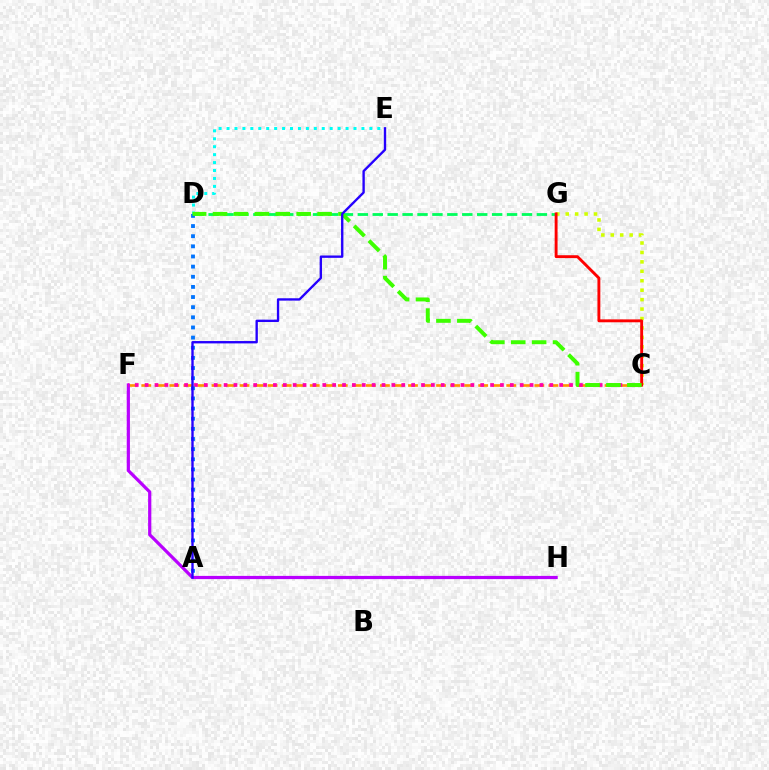{('C', 'F'): [{'color': '#ff9400', 'line_style': 'dashed', 'thickness': 1.91}, {'color': '#ff00ac', 'line_style': 'dotted', 'thickness': 2.68}], ('D', 'E'): [{'color': '#00fff6', 'line_style': 'dotted', 'thickness': 2.16}], ('C', 'G'): [{'color': '#d1ff00', 'line_style': 'dotted', 'thickness': 2.56}, {'color': '#ff0000', 'line_style': 'solid', 'thickness': 2.08}], ('F', 'H'): [{'color': '#b900ff', 'line_style': 'solid', 'thickness': 2.31}], ('D', 'G'): [{'color': '#00ff5c', 'line_style': 'dashed', 'thickness': 2.03}], ('A', 'D'): [{'color': '#0074ff', 'line_style': 'dotted', 'thickness': 2.76}], ('C', 'D'): [{'color': '#3dff00', 'line_style': 'dashed', 'thickness': 2.84}], ('A', 'E'): [{'color': '#2500ff', 'line_style': 'solid', 'thickness': 1.7}]}